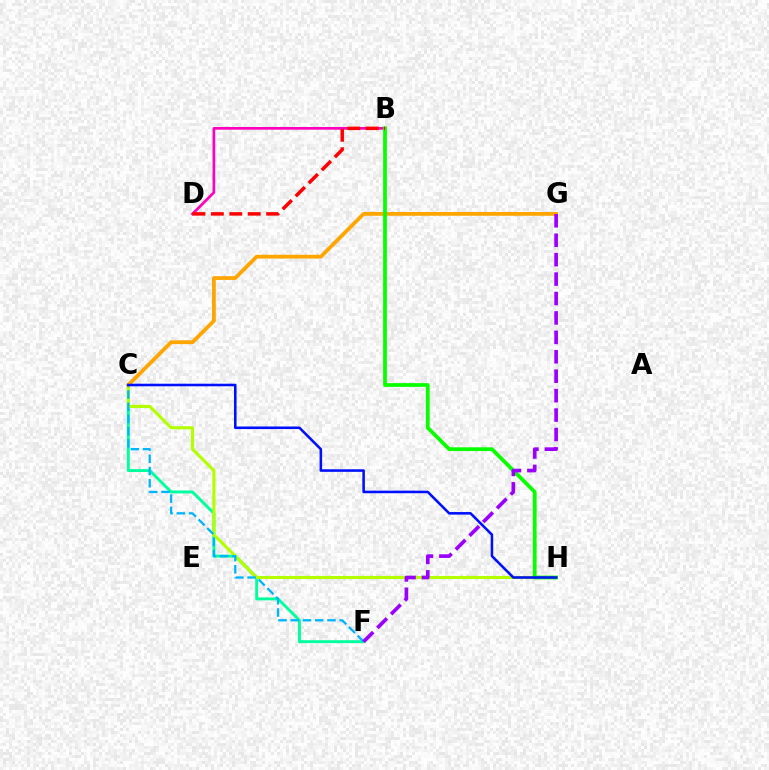{('B', 'D'): [{'color': '#ff00bd', 'line_style': 'solid', 'thickness': 1.94}, {'color': '#ff0000', 'line_style': 'dashed', 'thickness': 2.5}], ('C', 'F'): [{'color': '#00ff9d', 'line_style': 'solid', 'thickness': 2.09}, {'color': '#00b5ff', 'line_style': 'dashed', 'thickness': 1.66}], ('C', 'H'): [{'color': '#b3ff00', 'line_style': 'solid', 'thickness': 2.25}, {'color': '#0010ff', 'line_style': 'solid', 'thickness': 1.85}], ('C', 'G'): [{'color': '#ffa500', 'line_style': 'solid', 'thickness': 2.72}], ('B', 'H'): [{'color': '#08ff00', 'line_style': 'solid', 'thickness': 2.7}], ('F', 'G'): [{'color': '#9b00ff', 'line_style': 'dashed', 'thickness': 2.64}]}